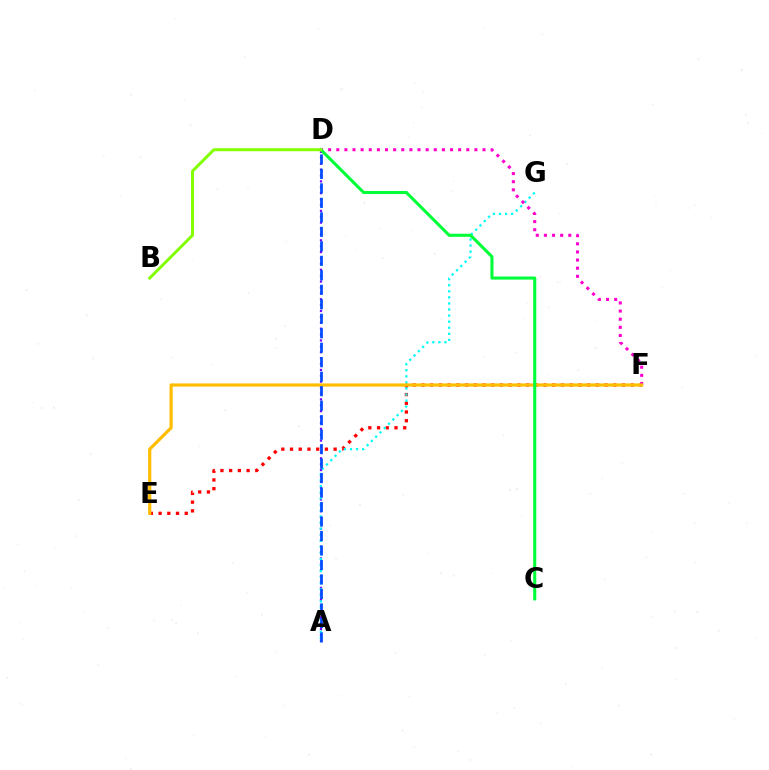{('E', 'F'): [{'color': '#ff0000', 'line_style': 'dotted', 'thickness': 2.37}, {'color': '#ffbd00', 'line_style': 'solid', 'thickness': 2.3}], ('A', 'D'): [{'color': '#7200ff', 'line_style': 'dotted', 'thickness': 1.6}, {'color': '#004bff', 'line_style': 'dashed', 'thickness': 1.97}], ('A', 'G'): [{'color': '#00fff6', 'line_style': 'dotted', 'thickness': 1.65}], ('D', 'F'): [{'color': '#ff00cf', 'line_style': 'dotted', 'thickness': 2.21}], ('C', 'D'): [{'color': '#00ff39', 'line_style': 'solid', 'thickness': 2.21}], ('B', 'D'): [{'color': '#84ff00', 'line_style': 'solid', 'thickness': 2.15}]}